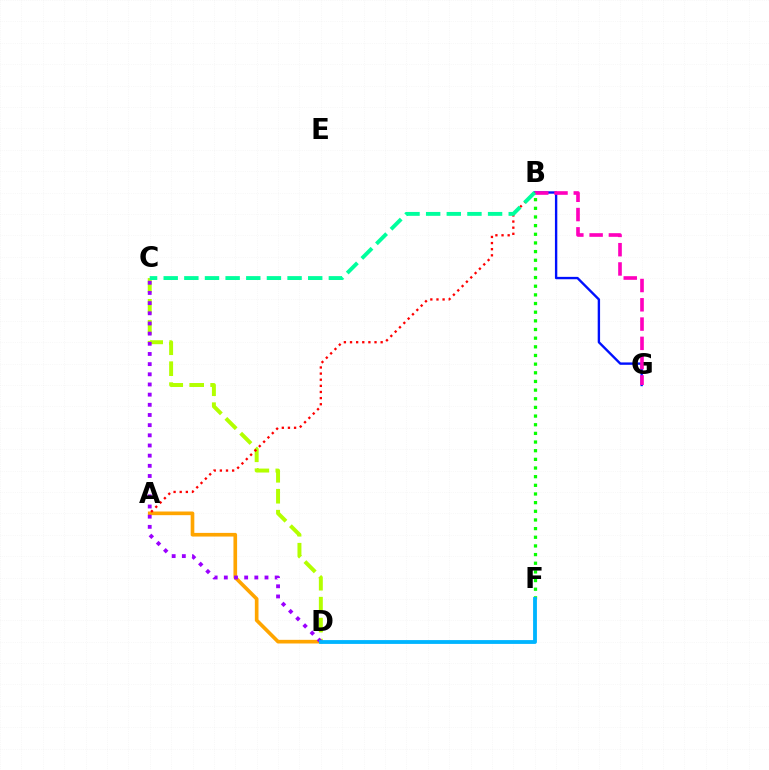{('C', 'D'): [{'color': '#b3ff00', 'line_style': 'dashed', 'thickness': 2.85}, {'color': '#9b00ff', 'line_style': 'dotted', 'thickness': 2.76}], ('A', 'D'): [{'color': '#ffa500', 'line_style': 'solid', 'thickness': 2.63}], ('B', 'F'): [{'color': '#08ff00', 'line_style': 'dotted', 'thickness': 2.35}], ('B', 'G'): [{'color': '#0010ff', 'line_style': 'solid', 'thickness': 1.71}, {'color': '#ff00bd', 'line_style': 'dashed', 'thickness': 2.62}], ('A', 'B'): [{'color': '#ff0000', 'line_style': 'dotted', 'thickness': 1.66}], ('D', 'F'): [{'color': '#00b5ff', 'line_style': 'solid', 'thickness': 2.75}], ('B', 'C'): [{'color': '#00ff9d', 'line_style': 'dashed', 'thickness': 2.8}]}